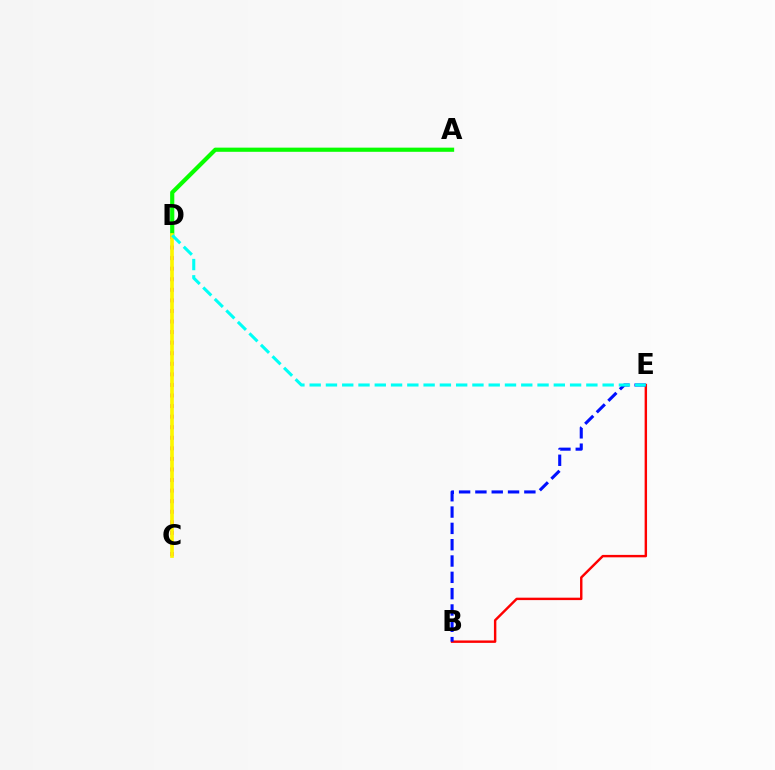{('C', 'D'): [{'color': '#ee00ff', 'line_style': 'dotted', 'thickness': 2.87}, {'color': '#fcf500', 'line_style': 'solid', 'thickness': 2.65}], ('B', 'E'): [{'color': '#ff0000', 'line_style': 'solid', 'thickness': 1.75}, {'color': '#0010ff', 'line_style': 'dashed', 'thickness': 2.22}], ('A', 'D'): [{'color': '#08ff00', 'line_style': 'solid', 'thickness': 3.0}], ('D', 'E'): [{'color': '#00fff6', 'line_style': 'dashed', 'thickness': 2.21}]}